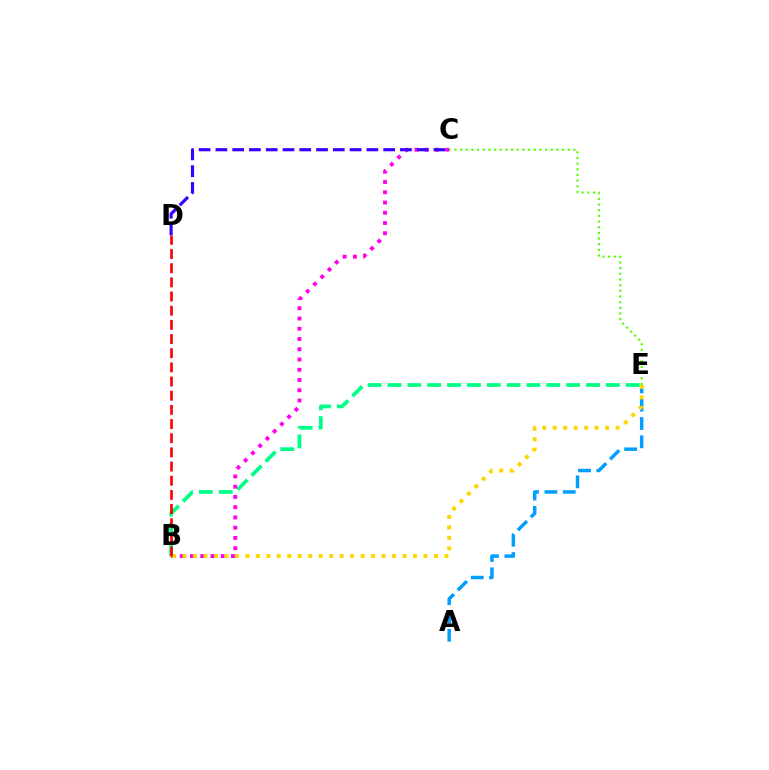{('B', 'E'): [{'color': '#00ff86', 'line_style': 'dashed', 'thickness': 2.7}, {'color': '#ffd500', 'line_style': 'dotted', 'thickness': 2.85}], ('C', 'E'): [{'color': '#4fff00', 'line_style': 'dotted', 'thickness': 1.54}], ('A', 'E'): [{'color': '#009eff', 'line_style': 'dashed', 'thickness': 2.49}], ('B', 'C'): [{'color': '#ff00ed', 'line_style': 'dotted', 'thickness': 2.78}], ('B', 'D'): [{'color': '#ff0000', 'line_style': 'dashed', 'thickness': 1.92}], ('C', 'D'): [{'color': '#3700ff', 'line_style': 'dashed', 'thickness': 2.28}]}